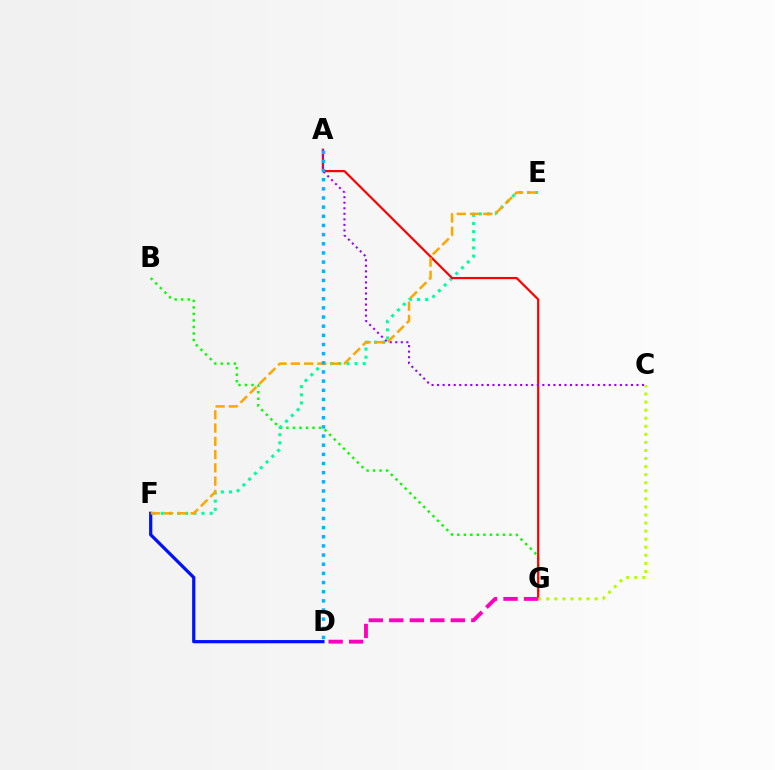{('B', 'G'): [{'color': '#08ff00', 'line_style': 'dotted', 'thickness': 1.77}], ('D', 'F'): [{'color': '#0010ff', 'line_style': 'solid', 'thickness': 2.32}], ('E', 'F'): [{'color': '#00ff9d', 'line_style': 'dotted', 'thickness': 2.21}, {'color': '#ffa500', 'line_style': 'dashed', 'thickness': 1.8}], ('A', 'G'): [{'color': '#ff0000', 'line_style': 'solid', 'thickness': 1.58}], ('C', 'G'): [{'color': '#b3ff00', 'line_style': 'dotted', 'thickness': 2.19}], ('A', 'C'): [{'color': '#9b00ff', 'line_style': 'dotted', 'thickness': 1.51}], ('A', 'D'): [{'color': '#00b5ff', 'line_style': 'dotted', 'thickness': 2.49}], ('D', 'G'): [{'color': '#ff00bd', 'line_style': 'dashed', 'thickness': 2.79}]}